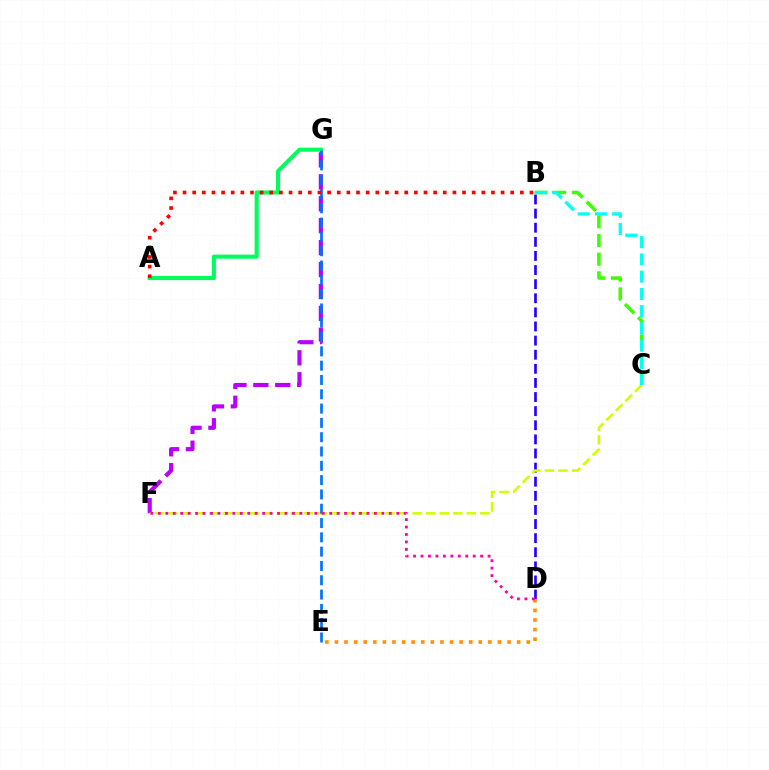{('B', 'D'): [{'color': '#2500ff', 'line_style': 'dashed', 'thickness': 1.92}], ('D', 'E'): [{'color': '#ff9400', 'line_style': 'dotted', 'thickness': 2.61}], ('B', 'C'): [{'color': '#3dff00', 'line_style': 'dashed', 'thickness': 2.54}, {'color': '#00fff6', 'line_style': 'dashed', 'thickness': 2.34}], ('F', 'G'): [{'color': '#b900ff', 'line_style': 'dashed', 'thickness': 2.98}], ('A', 'G'): [{'color': '#00ff5c', 'line_style': 'solid', 'thickness': 2.94}], ('C', 'F'): [{'color': '#d1ff00', 'line_style': 'dashed', 'thickness': 1.84}], ('E', 'G'): [{'color': '#0074ff', 'line_style': 'dashed', 'thickness': 1.94}], ('A', 'B'): [{'color': '#ff0000', 'line_style': 'dotted', 'thickness': 2.62}], ('D', 'F'): [{'color': '#ff00ac', 'line_style': 'dotted', 'thickness': 2.02}]}